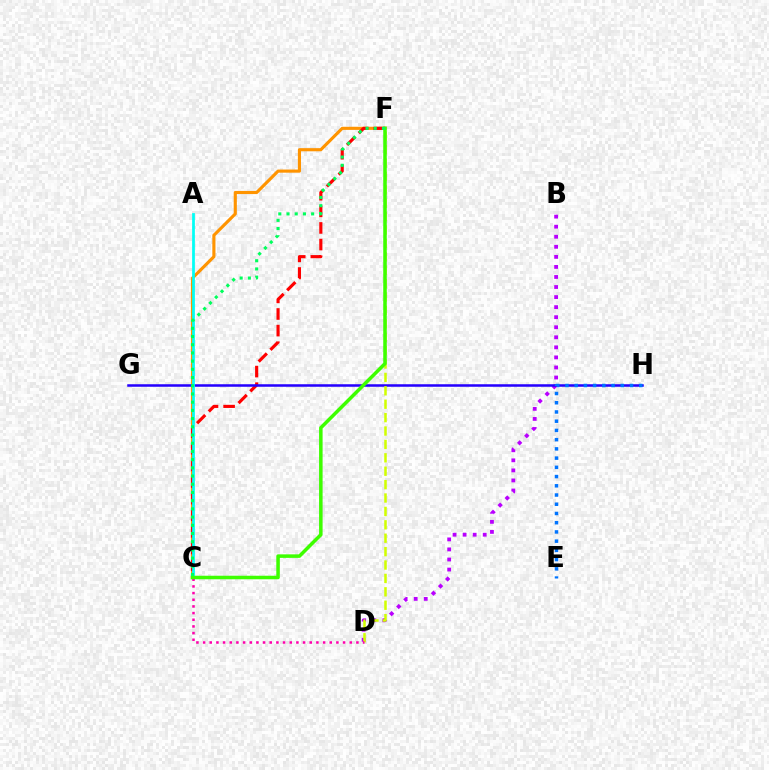{('B', 'D'): [{'color': '#b900ff', 'line_style': 'dotted', 'thickness': 2.73}], ('C', 'F'): [{'color': '#ff9400', 'line_style': 'solid', 'thickness': 2.25}, {'color': '#ff0000', 'line_style': 'dashed', 'thickness': 2.26}, {'color': '#3dff00', 'line_style': 'solid', 'thickness': 2.53}, {'color': '#00ff5c', 'line_style': 'dotted', 'thickness': 2.23}], ('G', 'H'): [{'color': '#2500ff', 'line_style': 'solid', 'thickness': 1.82}], ('D', 'F'): [{'color': '#d1ff00', 'line_style': 'dashed', 'thickness': 1.82}], ('A', 'C'): [{'color': '#00fff6', 'line_style': 'solid', 'thickness': 1.98}], ('C', 'D'): [{'color': '#ff00ac', 'line_style': 'dotted', 'thickness': 1.81}], ('E', 'H'): [{'color': '#0074ff', 'line_style': 'dotted', 'thickness': 2.51}]}